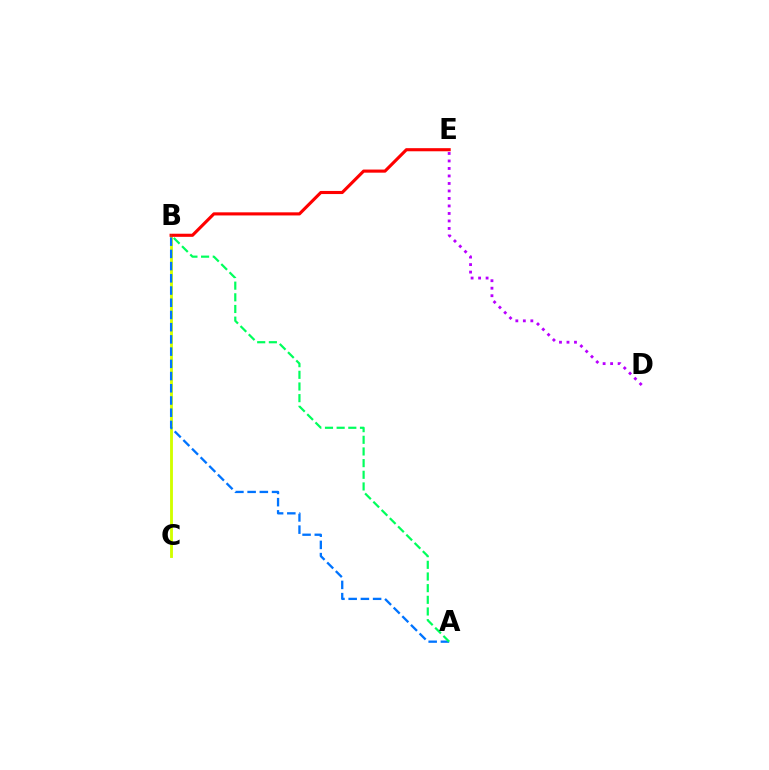{('B', 'C'): [{'color': '#d1ff00', 'line_style': 'solid', 'thickness': 2.06}], ('D', 'E'): [{'color': '#b900ff', 'line_style': 'dotted', 'thickness': 2.04}], ('B', 'E'): [{'color': '#ff0000', 'line_style': 'solid', 'thickness': 2.24}], ('A', 'B'): [{'color': '#0074ff', 'line_style': 'dashed', 'thickness': 1.66}, {'color': '#00ff5c', 'line_style': 'dashed', 'thickness': 1.58}]}